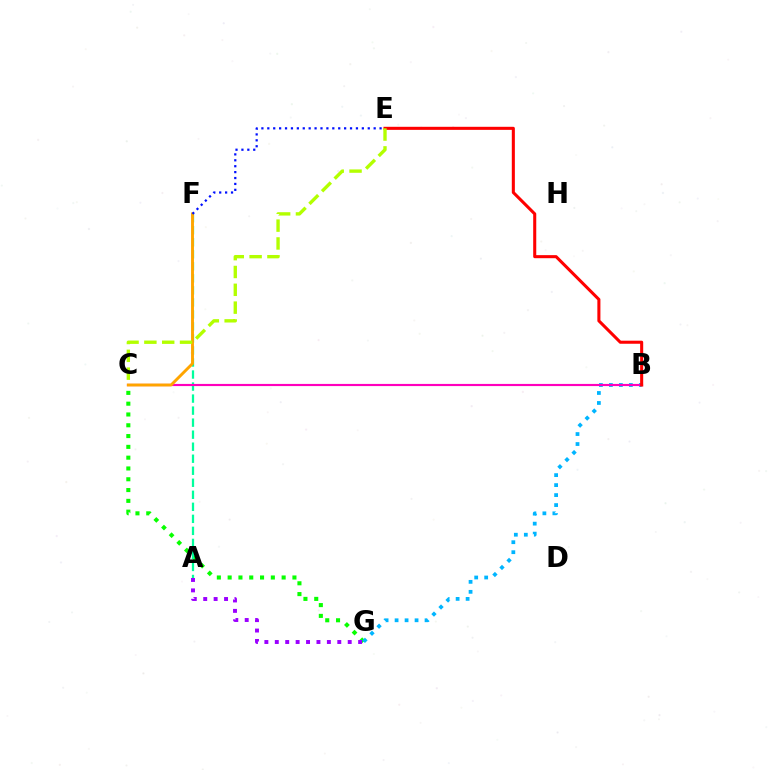{('C', 'G'): [{'color': '#08ff00', 'line_style': 'dotted', 'thickness': 2.93}], ('A', 'G'): [{'color': '#9b00ff', 'line_style': 'dotted', 'thickness': 2.83}], ('A', 'F'): [{'color': '#00ff9d', 'line_style': 'dashed', 'thickness': 1.63}], ('B', 'G'): [{'color': '#00b5ff', 'line_style': 'dotted', 'thickness': 2.71}], ('B', 'C'): [{'color': '#ff00bd', 'line_style': 'solid', 'thickness': 1.55}], ('C', 'F'): [{'color': '#ffa500', 'line_style': 'solid', 'thickness': 2.09}], ('E', 'F'): [{'color': '#0010ff', 'line_style': 'dotted', 'thickness': 1.61}], ('B', 'E'): [{'color': '#ff0000', 'line_style': 'solid', 'thickness': 2.2}], ('C', 'E'): [{'color': '#b3ff00', 'line_style': 'dashed', 'thickness': 2.42}]}